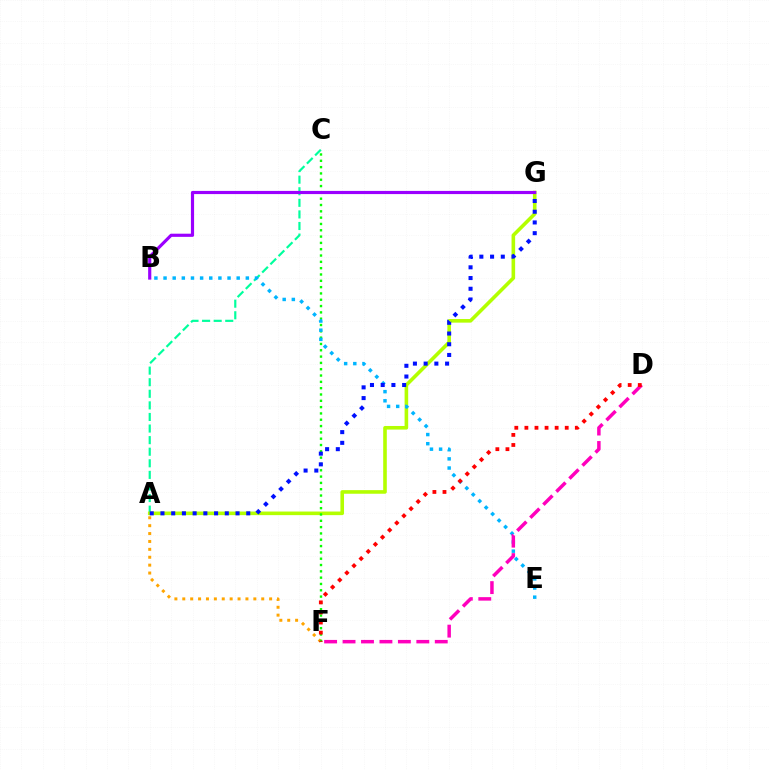{('A', 'C'): [{'color': '#00ff9d', 'line_style': 'dashed', 'thickness': 1.57}], ('A', 'F'): [{'color': '#ffa500', 'line_style': 'dotted', 'thickness': 2.15}], ('A', 'G'): [{'color': '#b3ff00', 'line_style': 'solid', 'thickness': 2.59}, {'color': '#0010ff', 'line_style': 'dotted', 'thickness': 2.91}], ('C', 'F'): [{'color': '#08ff00', 'line_style': 'dotted', 'thickness': 1.72}], ('B', 'E'): [{'color': '#00b5ff', 'line_style': 'dotted', 'thickness': 2.48}], ('B', 'G'): [{'color': '#9b00ff', 'line_style': 'solid', 'thickness': 2.28}], ('D', 'F'): [{'color': '#ff00bd', 'line_style': 'dashed', 'thickness': 2.51}, {'color': '#ff0000', 'line_style': 'dotted', 'thickness': 2.74}]}